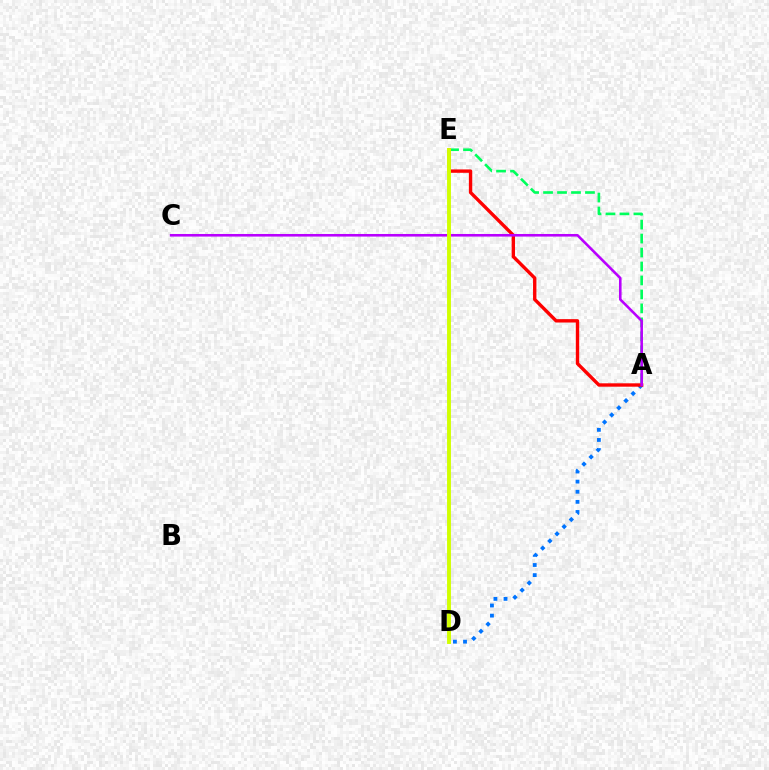{('A', 'D'): [{'color': '#0074ff', 'line_style': 'dotted', 'thickness': 2.75}], ('A', 'E'): [{'color': '#00ff5c', 'line_style': 'dashed', 'thickness': 1.9}, {'color': '#ff0000', 'line_style': 'solid', 'thickness': 2.43}], ('A', 'C'): [{'color': '#b900ff', 'line_style': 'solid', 'thickness': 1.87}], ('D', 'E'): [{'color': '#d1ff00', 'line_style': 'solid', 'thickness': 2.8}]}